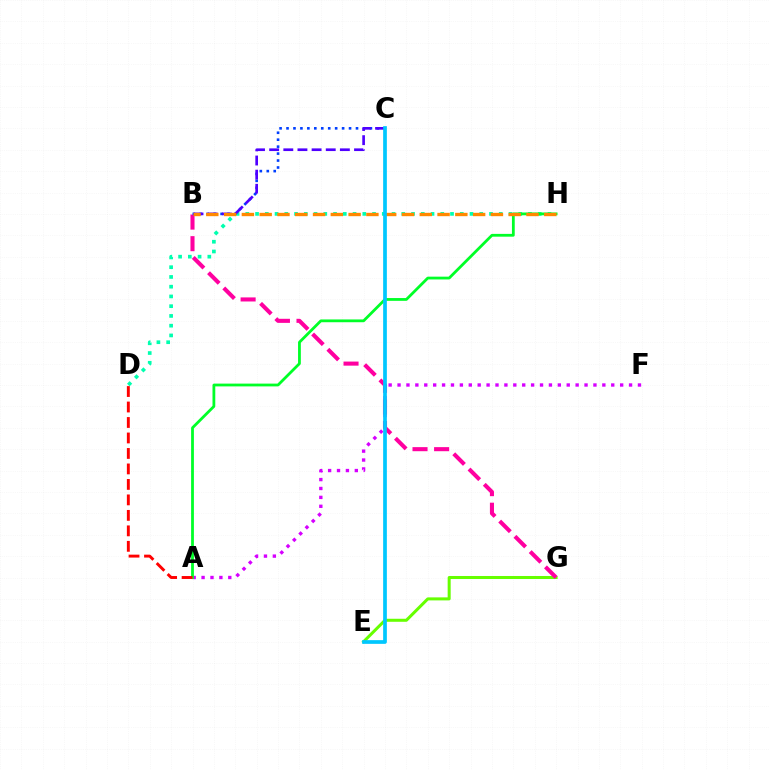{('E', 'G'): [{'color': '#66ff00', 'line_style': 'solid', 'thickness': 2.17}], ('D', 'H'): [{'color': '#00ffaf', 'line_style': 'dotted', 'thickness': 2.65}], ('A', 'F'): [{'color': '#d600ff', 'line_style': 'dotted', 'thickness': 2.42}], ('C', 'E'): [{'color': '#eeff00', 'line_style': 'solid', 'thickness': 1.51}, {'color': '#00c7ff', 'line_style': 'solid', 'thickness': 2.67}], ('B', 'G'): [{'color': '#ff00a0', 'line_style': 'dashed', 'thickness': 2.93}], ('A', 'H'): [{'color': '#00ff27', 'line_style': 'solid', 'thickness': 2.01}], ('B', 'C'): [{'color': '#003fff', 'line_style': 'dotted', 'thickness': 1.89}, {'color': '#4f00ff', 'line_style': 'dashed', 'thickness': 1.92}], ('B', 'H'): [{'color': '#ff8800', 'line_style': 'dashed', 'thickness': 2.42}], ('A', 'D'): [{'color': '#ff0000', 'line_style': 'dashed', 'thickness': 2.1}]}